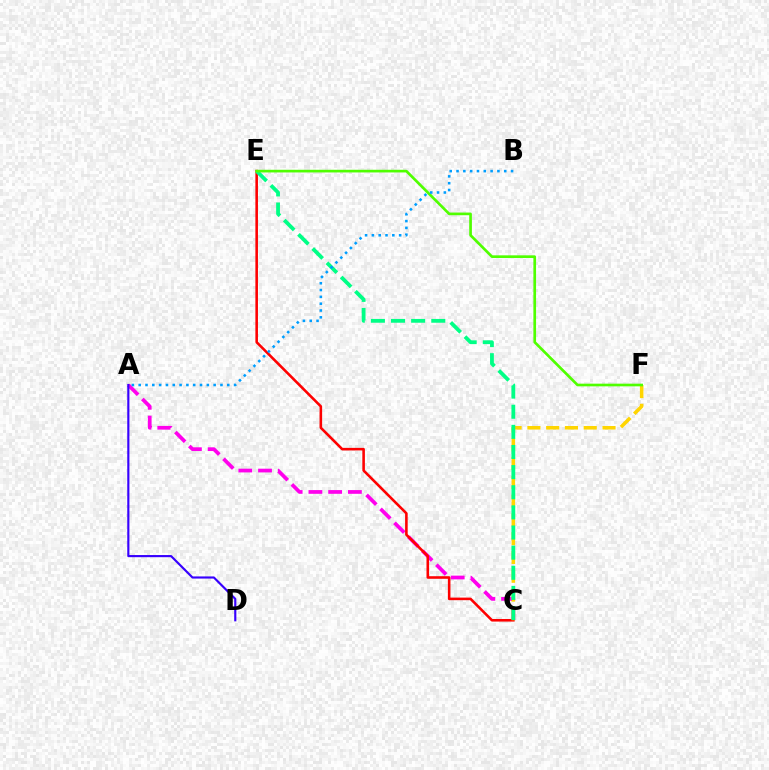{('A', 'C'): [{'color': '#ff00ed', 'line_style': 'dashed', 'thickness': 2.68}], ('C', 'E'): [{'color': '#ff0000', 'line_style': 'solid', 'thickness': 1.86}, {'color': '#00ff86', 'line_style': 'dashed', 'thickness': 2.73}], ('A', 'D'): [{'color': '#3700ff', 'line_style': 'solid', 'thickness': 1.55}], ('C', 'F'): [{'color': '#ffd500', 'line_style': 'dashed', 'thickness': 2.55}], ('E', 'F'): [{'color': '#4fff00', 'line_style': 'solid', 'thickness': 1.93}], ('A', 'B'): [{'color': '#009eff', 'line_style': 'dotted', 'thickness': 1.85}]}